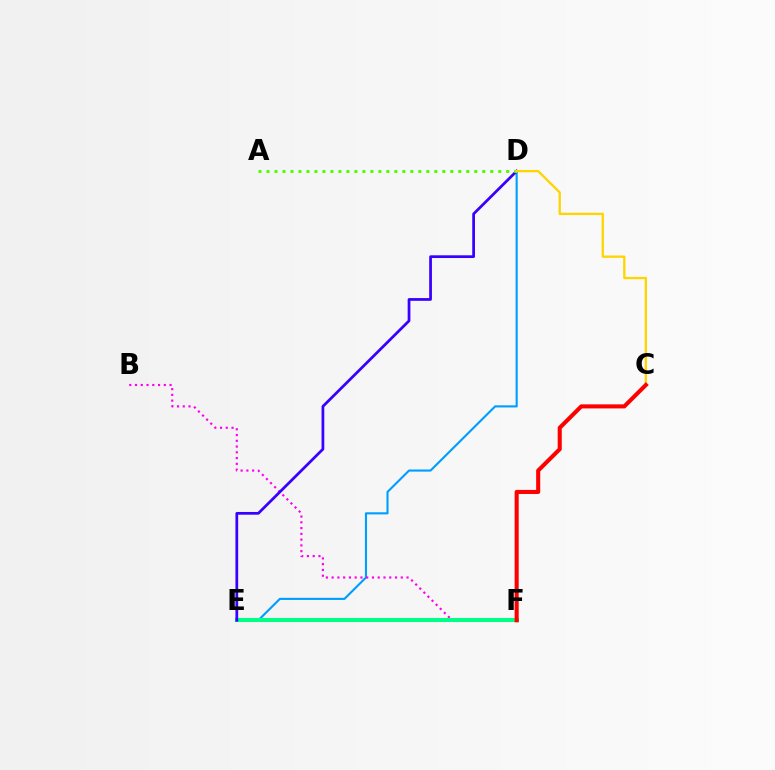{('D', 'E'): [{'color': '#009eff', 'line_style': 'solid', 'thickness': 1.53}, {'color': '#3700ff', 'line_style': 'solid', 'thickness': 1.97}], ('B', 'F'): [{'color': '#ff00ed', 'line_style': 'dotted', 'thickness': 1.57}], ('E', 'F'): [{'color': '#00ff86', 'line_style': 'solid', 'thickness': 2.93}], ('A', 'D'): [{'color': '#4fff00', 'line_style': 'dotted', 'thickness': 2.17}], ('C', 'D'): [{'color': '#ffd500', 'line_style': 'solid', 'thickness': 1.67}], ('C', 'F'): [{'color': '#ff0000', 'line_style': 'solid', 'thickness': 2.93}]}